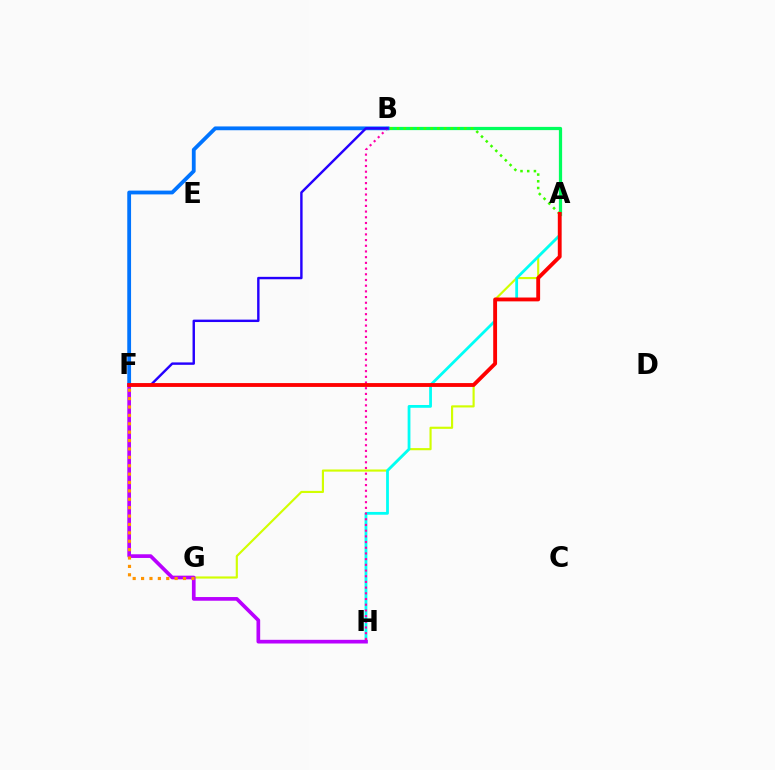{('A', 'G'): [{'color': '#d1ff00', 'line_style': 'solid', 'thickness': 1.55}], ('A', 'B'): [{'color': '#00ff5c', 'line_style': 'solid', 'thickness': 2.33}, {'color': '#3dff00', 'line_style': 'dotted', 'thickness': 1.82}], ('A', 'H'): [{'color': '#00fff6', 'line_style': 'solid', 'thickness': 2.0}], ('B', 'F'): [{'color': '#0074ff', 'line_style': 'solid', 'thickness': 2.74}, {'color': '#2500ff', 'line_style': 'solid', 'thickness': 1.74}], ('F', 'H'): [{'color': '#b900ff', 'line_style': 'solid', 'thickness': 2.65}], ('F', 'G'): [{'color': '#ff9400', 'line_style': 'dotted', 'thickness': 2.28}], ('B', 'H'): [{'color': '#ff00ac', 'line_style': 'dotted', 'thickness': 1.55}], ('A', 'F'): [{'color': '#ff0000', 'line_style': 'solid', 'thickness': 2.77}]}